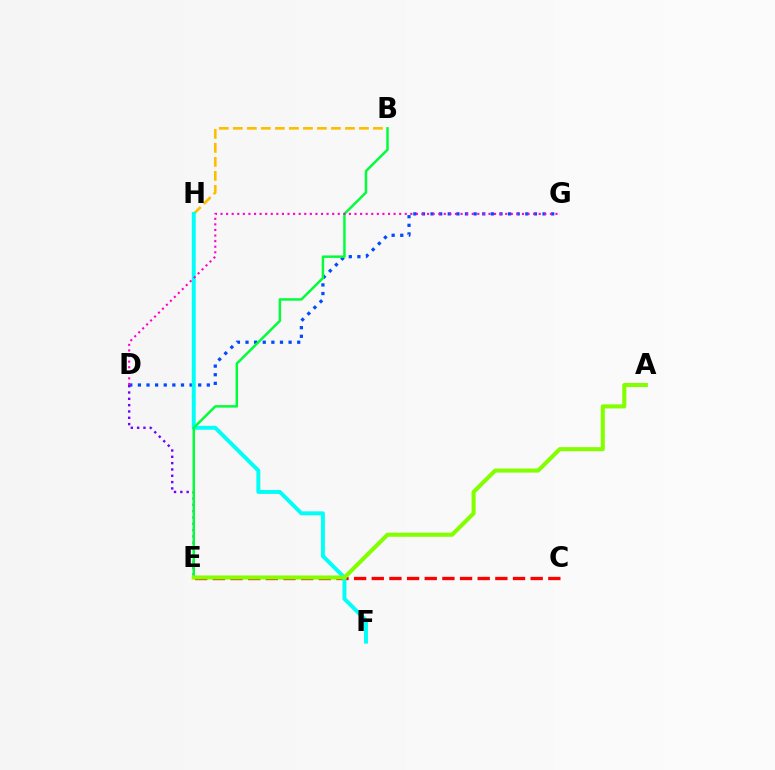{('C', 'E'): [{'color': '#ff0000', 'line_style': 'dashed', 'thickness': 2.4}], ('D', 'G'): [{'color': '#004bff', 'line_style': 'dotted', 'thickness': 2.34}, {'color': '#ff00cf', 'line_style': 'dotted', 'thickness': 1.52}], ('B', 'H'): [{'color': '#ffbd00', 'line_style': 'dashed', 'thickness': 1.9}], ('F', 'H'): [{'color': '#00fff6', 'line_style': 'solid', 'thickness': 2.84}], ('D', 'E'): [{'color': '#7200ff', 'line_style': 'dotted', 'thickness': 1.72}], ('B', 'E'): [{'color': '#00ff39', 'line_style': 'solid', 'thickness': 1.78}], ('A', 'E'): [{'color': '#84ff00', 'line_style': 'solid', 'thickness': 2.93}]}